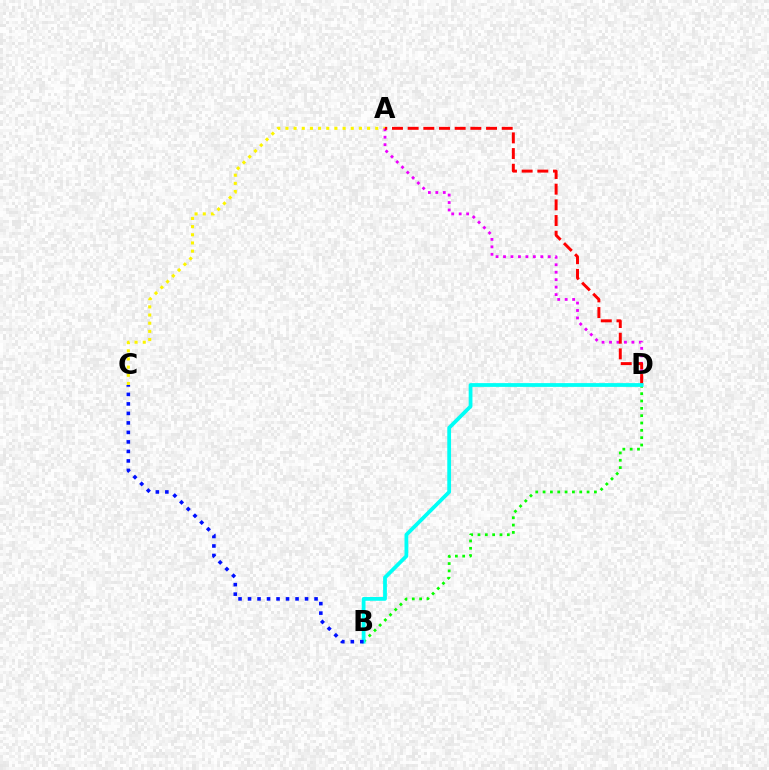{('A', 'C'): [{'color': '#fcf500', 'line_style': 'dotted', 'thickness': 2.22}], ('A', 'D'): [{'color': '#ee00ff', 'line_style': 'dotted', 'thickness': 2.03}, {'color': '#ff0000', 'line_style': 'dashed', 'thickness': 2.13}], ('B', 'D'): [{'color': '#08ff00', 'line_style': 'dotted', 'thickness': 1.99}, {'color': '#00fff6', 'line_style': 'solid', 'thickness': 2.72}], ('B', 'C'): [{'color': '#0010ff', 'line_style': 'dotted', 'thickness': 2.58}]}